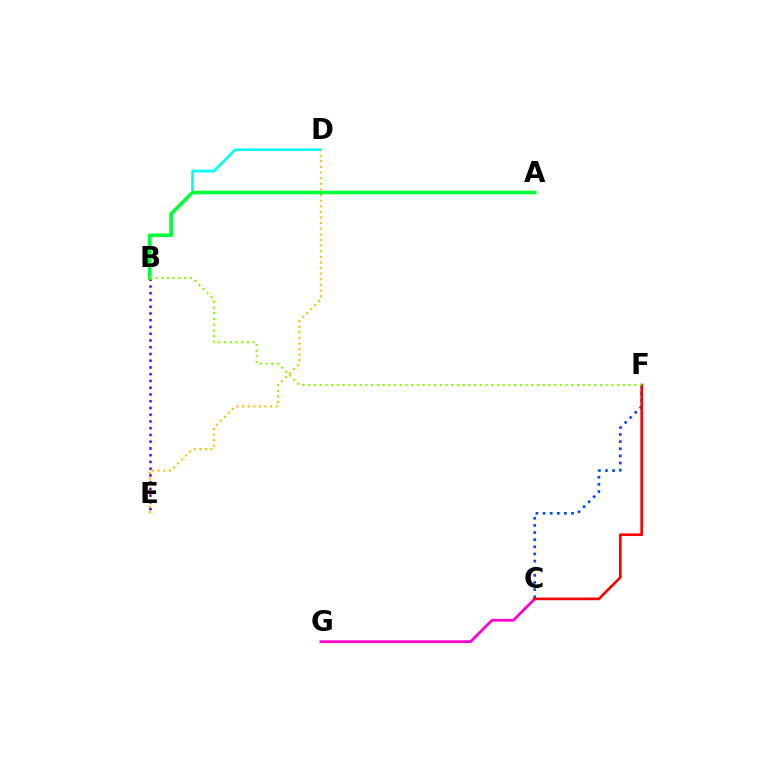{('C', 'G'): [{'color': '#ff00cf', 'line_style': 'solid', 'thickness': 1.97}], ('B', 'D'): [{'color': '#00fff6', 'line_style': 'solid', 'thickness': 1.94}], ('C', 'F'): [{'color': '#004bff', 'line_style': 'dotted', 'thickness': 1.94}, {'color': '#ff0000', 'line_style': 'solid', 'thickness': 1.9}], ('D', 'E'): [{'color': '#ffbd00', 'line_style': 'dotted', 'thickness': 1.53}], ('B', 'E'): [{'color': '#7200ff', 'line_style': 'dotted', 'thickness': 1.83}], ('A', 'B'): [{'color': '#00ff39', 'line_style': 'solid', 'thickness': 2.58}], ('B', 'F'): [{'color': '#84ff00', 'line_style': 'dotted', 'thickness': 1.55}]}